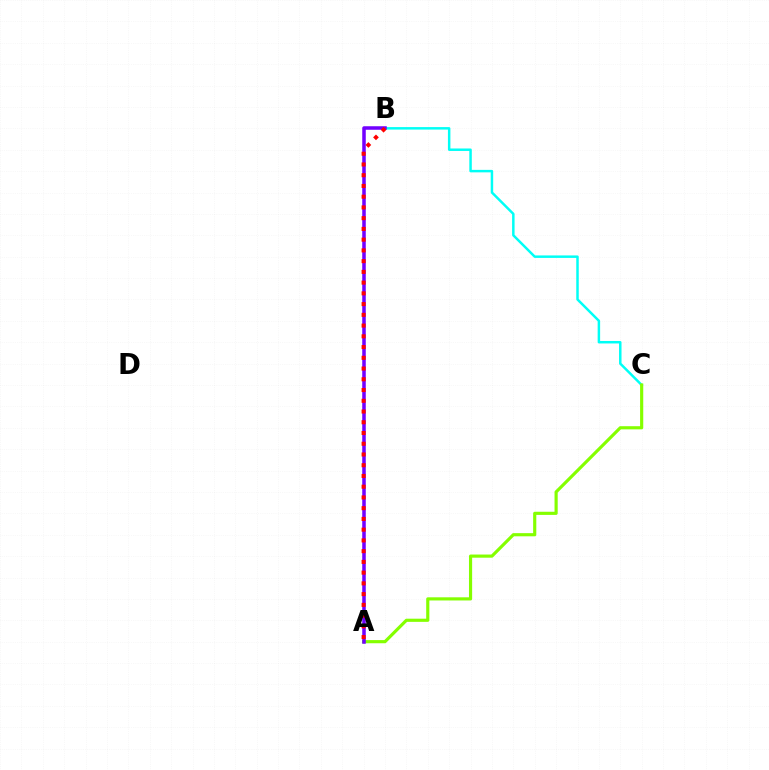{('B', 'C'): [{'color': '#00fff6', 'line_style': 'solid', 'thickness': 1.79}], ('A', 'C'): [{'color': '#84ff00', 'line_style': 'solid', 'thickness': 2.27}], ('A', 'B'): [{'color': '#7200ff', 'line_style': 'solid', 'thickness': 2.54}, {'color': '#ff0000', 'line_style': 'dotted', 'thickness': 2.92}]}